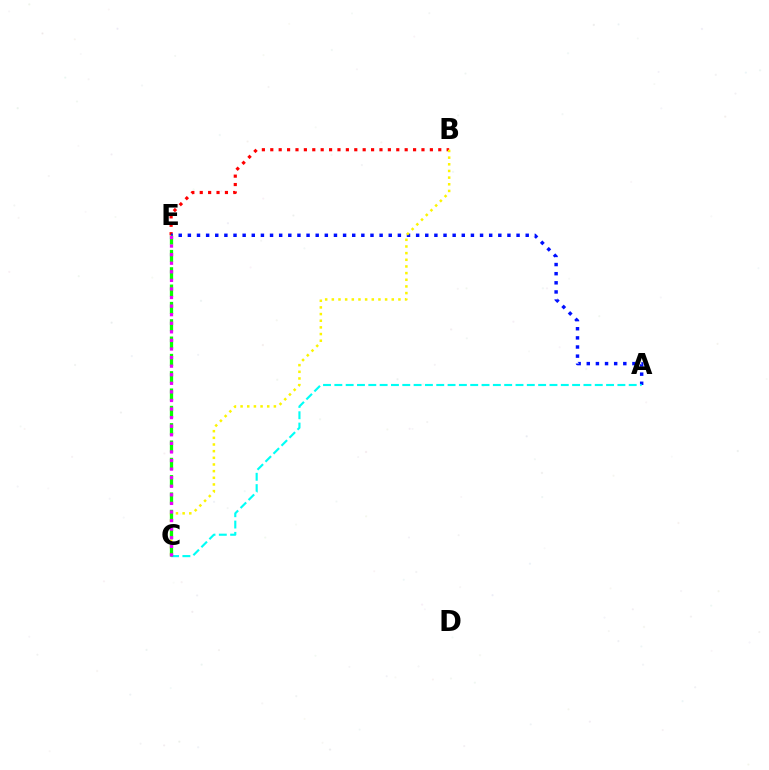{('B', 'E'): [{'color': '#ff0000', 'line_style': 'dotted', 'thickness': 2.28}], ('A', 'E'): [{'color': '#0010ff', 'line_style': 'dotted', 'thickness': 2.48}], ('B', 'C'): [{'color': '#fcf500', 'line_style': 'dotted', 'thickness': 1.81}], ('A', 'C'): [{'color': '#00fff6', 'line_style': 'dashed', 'thickness': 1.54}], ('C', 'E'): [{'color': '#08ff00', 'line_style': 'dashed', 'thickness': 2.35}, {'color': '#ee00ff', 'line_style': 'dotted', 'thickness': 2.33}]}